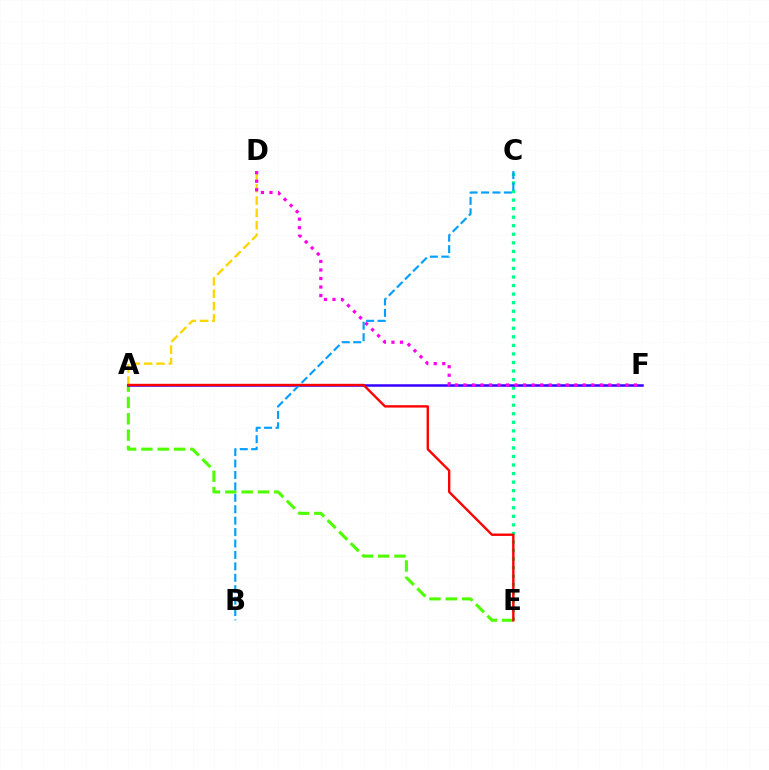{('A', 'D'): [{'color': '#ffd500', 'line_style': 'dashed', 'thickness': 1.67}], ('C', 'E'): [{'color': '#00ff86', 'line_style': 'dotted', 'thickness': 2.32}], ('A', 'E'): [{'color': '#4fff00', 'line_style': 'dashed', 'thickness': 2.22}, {'color': '#ff0000', 'line_style': 'solid', 'thickness': 1.72}], ('A', 'F'): [{'color': '#3700ff', 'line_style': 'solid', 'thickness': 1.81}], ('D', 'F'): [{'color': '#ff00ed', 'line_style': 'dotted', 'thickness': 2.32}], ('B', 'C'): [{'color': '#009eff', 'line_style': 'dashed', 'thickness': 1.55}]}